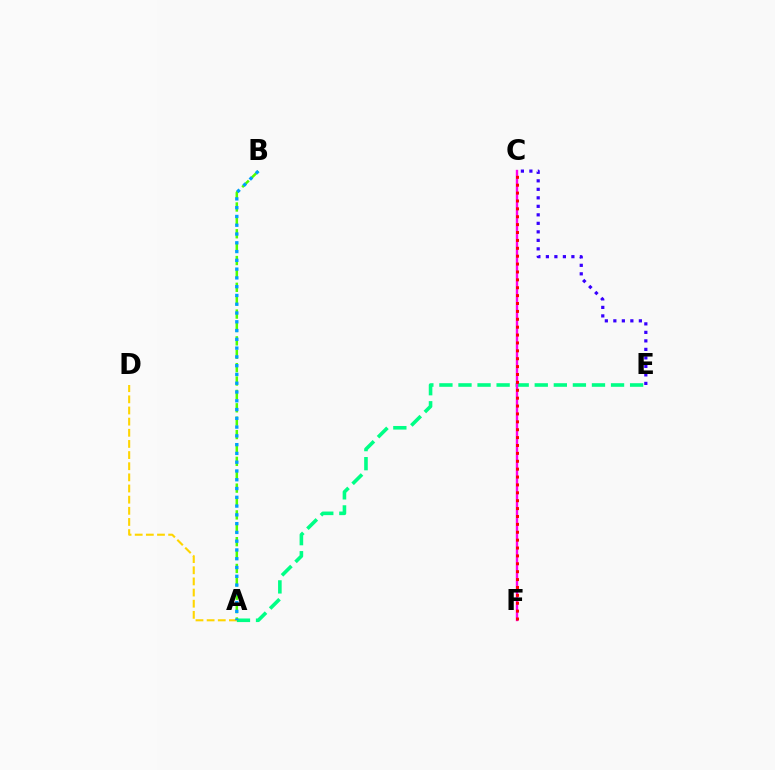{('A', 'E'): [{'color': '#00ff86', 'line_style': 'dashed', 'thickness': 2.59}], ('C', 'E'): [{'color': '#3700ff', 'line_style': 'dotted', 'thickness': 2.31}], ('A', 'B'): [{'color': '#4fff00', 'line_style': 'dashed', 'thickness': 1.82}, {'color': '#009eff', 'line_style': 'dotted', 'thickness': 2.38}], ('C', 'F'): [{'color': '#ff00ed', 'line_style': 'solid', 'thickness': 1.71}, {'color': '#ff0000', 'line_style': 'dotted', 'thickness': 2.14}], ('A', 'D'): [{'color': '#ffd500', 'line_style': 'dashed', 'thickness': 1.51}]}